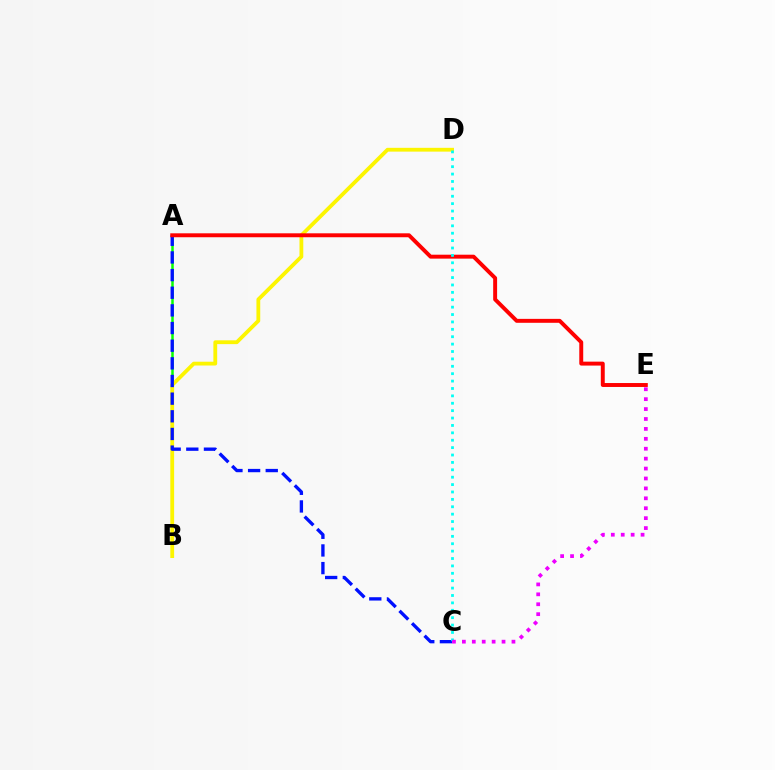{('A', 'B'): [{'color': '#08ff00', 'line_style': 'solid', 'thickness': 1.8}], ('B', 'D'): [{'color': '#fcf500', 'line_style': 'solid', 'thickness': 2.74}], ('A', 'C'): [{'color': '#0010ff', 'line_style': 'dashed', 'thickness': 2.4}], ('A', 'E'): [{'color': '#ff0000', 'line_style': 'solid', 'thickness': 2.83}], ('C', 'D'): [{'color': '#00fff6', 'line_style': 'dotted', 'thickness': 2.01}], ('C', 'E'): [{'color': '#ee00ff', 'line_style': 'dotted', 'thickness': 2.69}]}